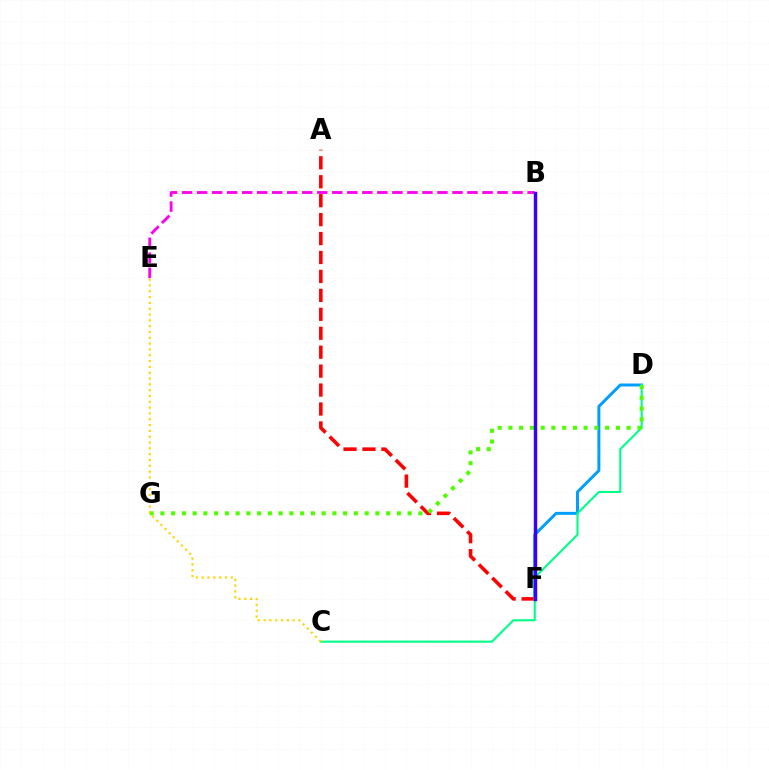{('D', 'F'): [{'color': '#009eff', 'line_style': 'solid', 'thickness': 2.14}], ('A', 'F'): [{'color': '#ff0000', 'line_style': 'dashed', 'thickness': 2.57}], ('C', 'D'): [{'color': '#00ff86', 'line_style': 'solid', 'thickness': 1.52}], ('B', 'E'): [{'color': '#ff00ed', 'line_style': 'dashed', 'thickness': 2.04}], ('D', 'G'): [{'color': '#4fff00', 'line_style': 'dotted', 'thickness': 2.92}], ('B', 'F'): [{'color': '#3700ff', 'line_style': 'solid', 'thickness': 2.48}], ('C', 'E'): [{'color': '#ffd500', 'line_style': 'dotted', 'thickness': 1.58}]}